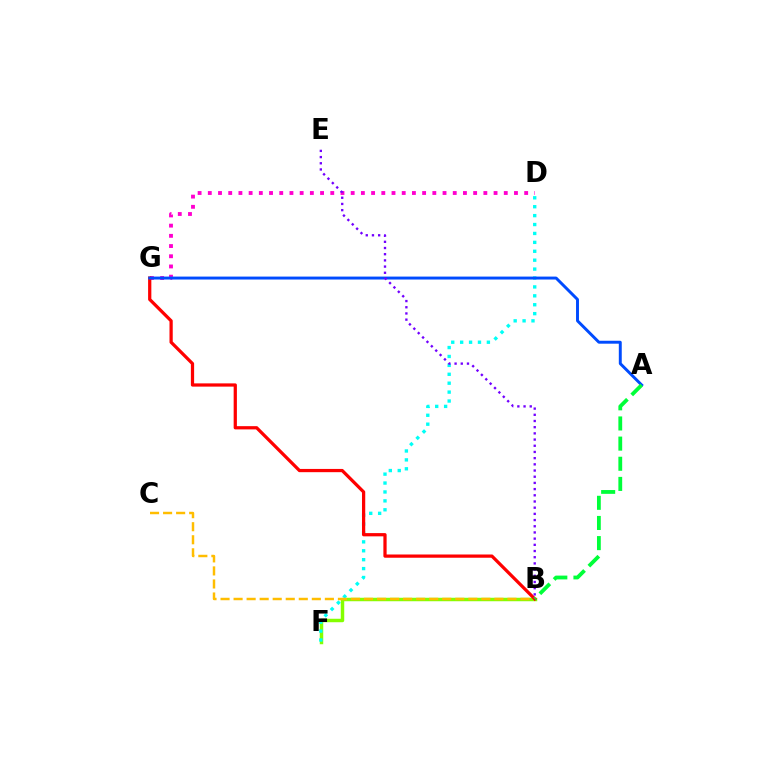{('D', 'G'): [{'color': '#ff00cf', 'line_style': 'dotted', 'thickness': 2.77}], ('B', 'F'): [{'color': '#84ff00', 'line_style': 'solid', 'thickness': 2.5}], ('D', 'F'): [{'color': '#00fff6', 'line_style': 'dotted', 'thickness': 2.42}], ('B', 'C'): [{'color': '#ffbd00', 'line_style': 'dashed', 'thickness': 1.77}], ('B', 'G'): [{'color': '#ff0000', 'line_style': 'solid', 'thickness': 2.33}], ('A', 'G'): [{'color': '#004bff', 'line_style': 'solid', 'thickness': 2.12}], ('B', 'E'): [{'color': '#7200ff', 'line_style': 'dotted', 'thickness': 1.68}], ('A', 'B'): [{'color': '#00ff39', 'line_style': 'dashed', 'thickness': 2.74}]}